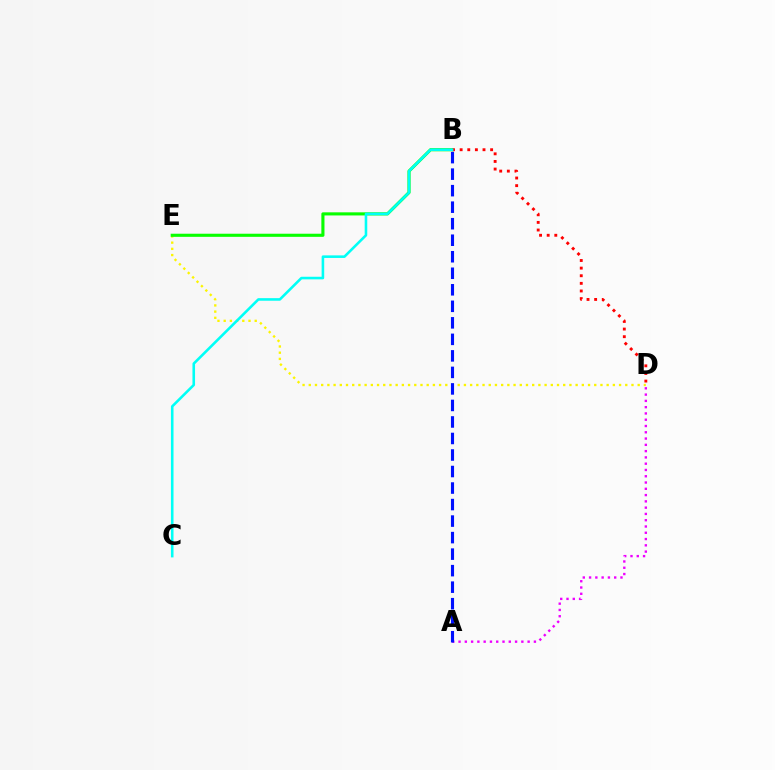{('D', 'E'): [{'color': '#fcf500', 'line_style': 'dotted', 'thickness': 1.69}], ('A', 'D'): [{'color': '#ee00ff', 'line_style': 'dotted', 'thickness': 1.71}], ('B', 'E'): [{'color': '#08ff00', 'line_style': 'solid', 'thickness': 2.24}], ('B', 'D'): [{'color': '#ff0000', 'line_style': 'dotted', 'thickness': 2.07}], ('A', 'B'): [{'color': '#0010ff', 'line_style': 'dashed', 'thickness': 2.24}], ('B', 'C'): [{'color': '#00fff6', 'line_style': 'solid', 'thickness': 1.86}]}